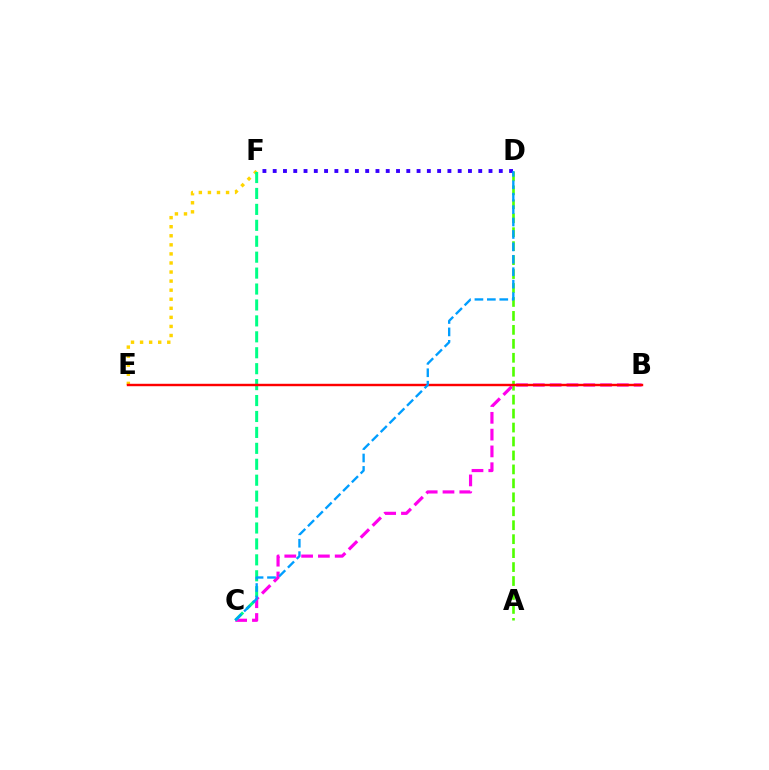{('E', 'F'): [{'color': '#ffd500', 'line_style': 'dotted', 'thickness': 2.46}], ('A', 'D'): [{'color': '#4fff00', 'line_style': 'dashed', 'thickness': 1.9}], ('B', 'C'): [{'color': '#ff00ed', 'line_style': 'dashed', 'thickness': 2.28}], ('D', 'F'): [{'color': '#3700ff', 'line_style': 'dotted', 'thickness': 2.79}], ('C', 'F'): [{'color': '#00ff86', 'line_style': 'dashed', 'thickness': 2.16}], ('B', 'E'): [{'color': '#ff0000', 'line_style': 'solid', 'thickness': 1.75}], ('C', 'D'): [{'color': '#009eff', 'line_style': 'dashed', 'thickness': 1.69}]}